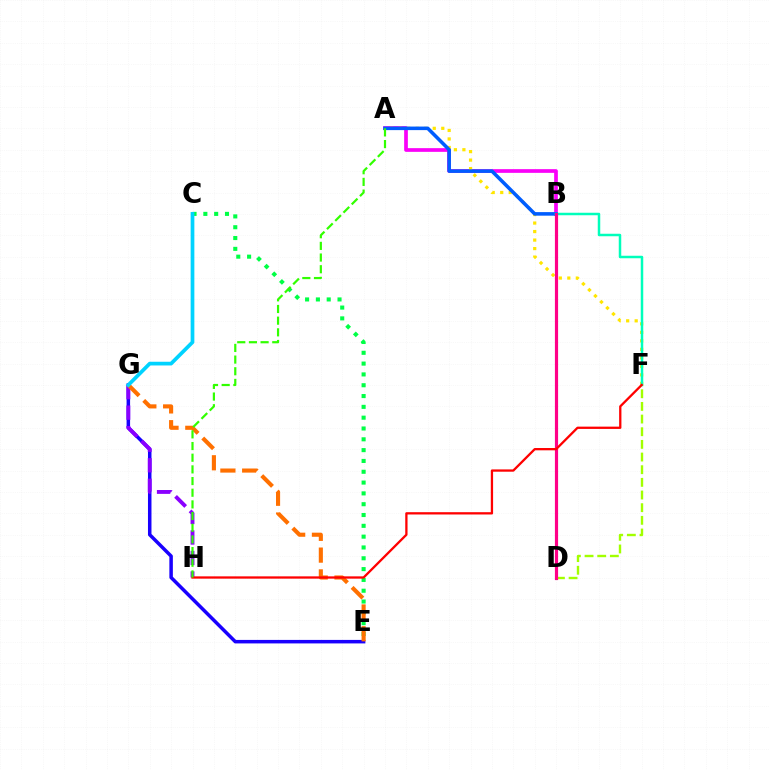{('A', 'B'): [{'color': '#fa00f9', 'line_style': 'solid', 'thickness': 2.66}, {'color': '#005dff', 'line_style': 'solid', 'thickness': 2.56}], ('E', 'G'): [{'color': '#1900ff', 'line_style': 'solid', 'thickness': 2.52}, {'color': '#ff7000', 'line_style': 'dashed', 'thickness': 2.96}], ('A', 'F'): [{'color': '#ffe600', 'line_style': 'dotted', 'thickness': 2.31}], ('G', 'H'): [{'color': '#8a00ff', 'line_style': 'dashed', 'thickness': 2.78}], ('B', 'F'): [{'color': '#00ffbb', 'line_style': 'solid', 'thickness': 1.79}], ('D', 'F'): [{'color': '#a2ff00', 'line_style': 'dashed', 'thickness': 1.72}], ('C', 'E'): [{'color': '#00ff45', 'line_style': 'dotted', 'thickness': 2.94}], ('B', 'D'): [{'color': '#ff0088', 'line_style': 'solid', 'thickness': 2.29}], ('F', 'H'): [{'color': '#ff0000', 'line_style': 'solid', 'thickness': 1.65}], ('C', 'G'): [{'color': '#00d3ff', 'line_style': 'solid', 'thickness': 2.68}], ('A', 'H'): [{'color': '#31ff00', 'line_style': 'dashed', 'thickness': 1.59}]}